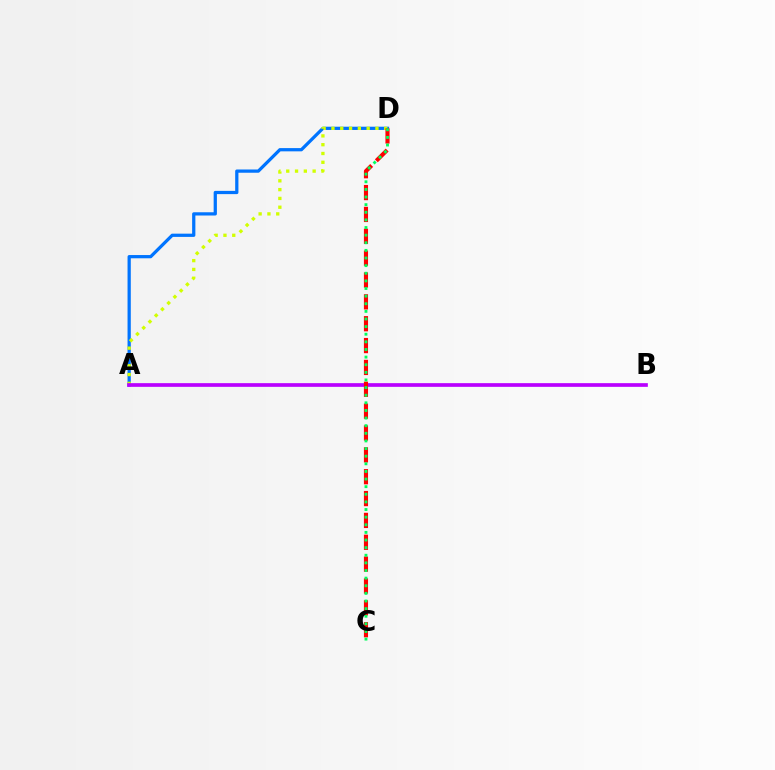{('A', 'D'): [{'color': '#0074ff', 'line_style': 'solid', 'thickness': 2.34}, {'color': '#d1ff00', 'line_style': 'dotted', 'thickness': 2.39}], ('A', 'B'): [{'color': '#b900ff', 'line_style': 'solid', 'thickness': 2.66}], ('C', 'D'): [{'color': '#ff0000', 'line_style': 'dashed', 'thickness': 2.97}, {'color': '#00ff5c', 'line_style': 'dotted', 'thickness': 2.07}]}